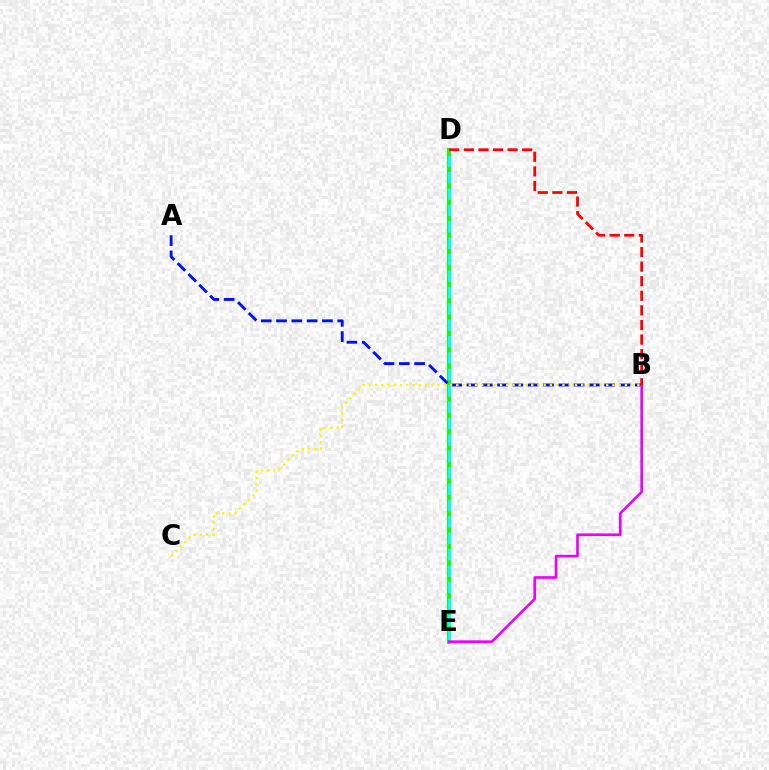{('D', 'E'): [{'color': '#08ff00', 'line_style': 'solid', 'thickness': 2.81}, {'color': '#00fff6', 'line_style': 'dashed', 'thickness': 2.23}], ('A', 'B'): [{'color': '#0010ff', 'line_style': 'dashed', 'thickness': 2.08}], ('B', 'E'): [{'color': '#ee00ff', 'line_style': 'solid', 'thickness': 1.9}], ('B', 'D'): [{'color': '#ff0000', 'line_style': 'dashed', 'thickness': 1.98}], ('B', 'C'): [{'color': '#fcf500', 'line_style': 'dotted', 'thickness': 1.7}]}